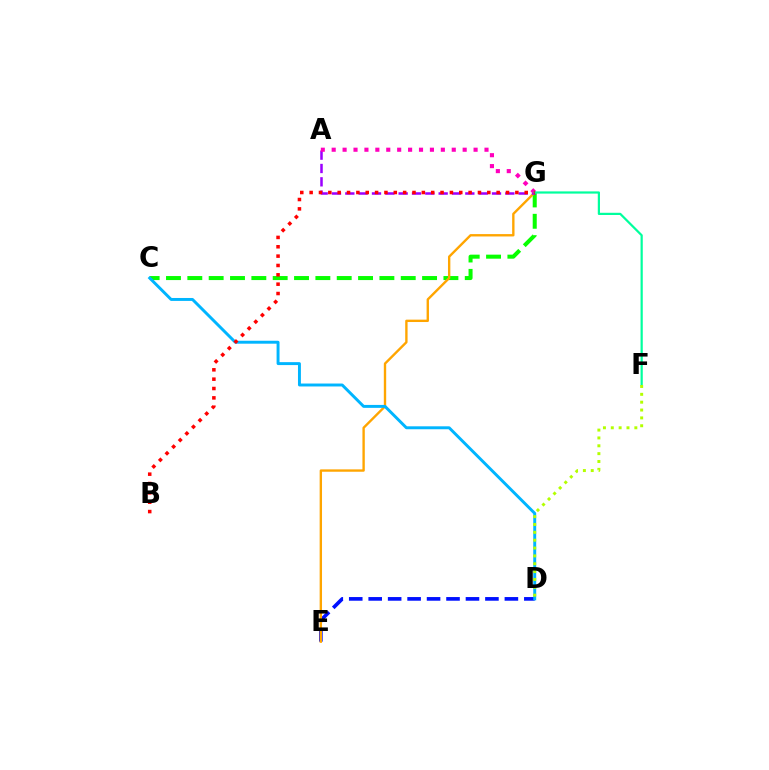{('C', 'G'): [{'color': '#08ff00', 'line_style': 'dashed', 'thickness': 2.9}], ('D', 'E'): [{'color': '#0010ff', 'line_style': 'dashed', 'thickness': 2.64}], ('E', 'G'): [{'color': '#ffa500', 'line_style': 'solid', 'thickness': 1.71}], ('A', 'G'): [{'color': '#9b00ff', 'line_style': 'dashed', 'thickness': 1.81}, {'color': '#ff00bd', 'line_style': 'dotted', 'thickness': 2.97}], ('C', 'D'): [{'color': '#00b5ff', 'line_style': 'solid', 'thickness': 2.11}], ('F', 'G'): [{'color': '#00ff9d', 'line_style': 'solid', 'thickness': 1.59}], ('D', 'F'): [{'color': '#b3ff00', 'line_style': 'dotted', 'thickness': 2.13}], ('B', 'G'): [{'color': '#ff0000', 'line_style': 'dotted', 'thickness': 2.54}]}